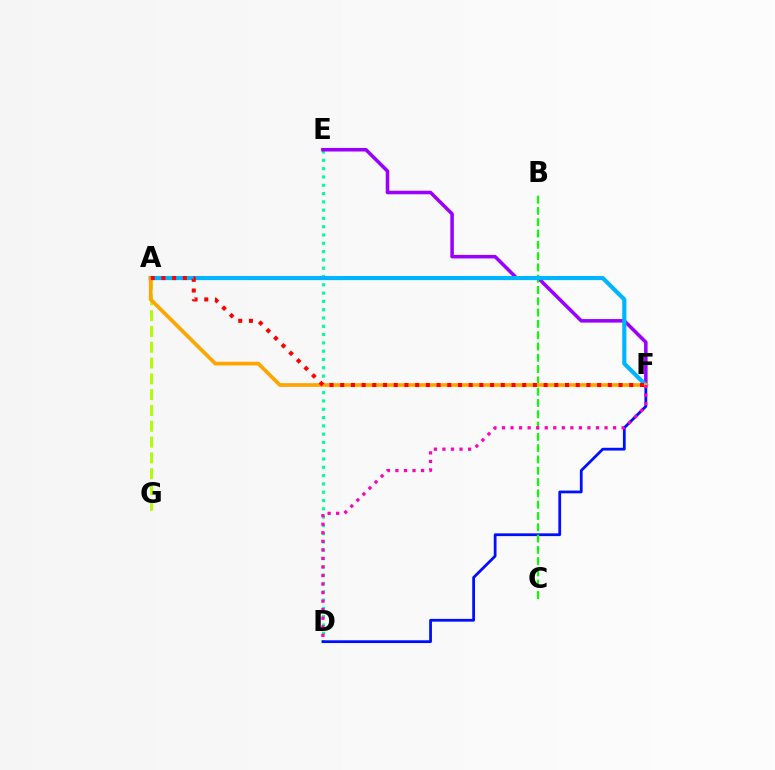{('D', 'E'): [{'color': '#00ff9d', 'line_style': 'dotted', 'thickness': 2.25}], ('E', 'F'): [{'color': '#9b00ff', 'line_style': 'solid', 'thickness': 2.55}], ('D', 'F'): [{'color': '#0010ff', 'line_style': 'solid', 'thickness': 2.0}, {'color': '#ff00bd', 'line_style': 'dotted', 'thickness': 2.32}], ('B', 'C'): [{'color': '#08ff00', 'line_style': 'dashed', 'thickness': 1.53}], ('A', 'G'): [{'color': '#b3ff00', 'line_style': 'dashed', 'thickness': 2.15}], ('A', 'F'): [{'color': '#00b5ff', 'line_style': 'solid', 'thickness': 2.98}, {'color': '#ffa500', 'line_style': 'solid', 'thickness': 2.66}, {'color': '#ff0000', 'line_style': 'dotted', 'thickness': 2.91}]}